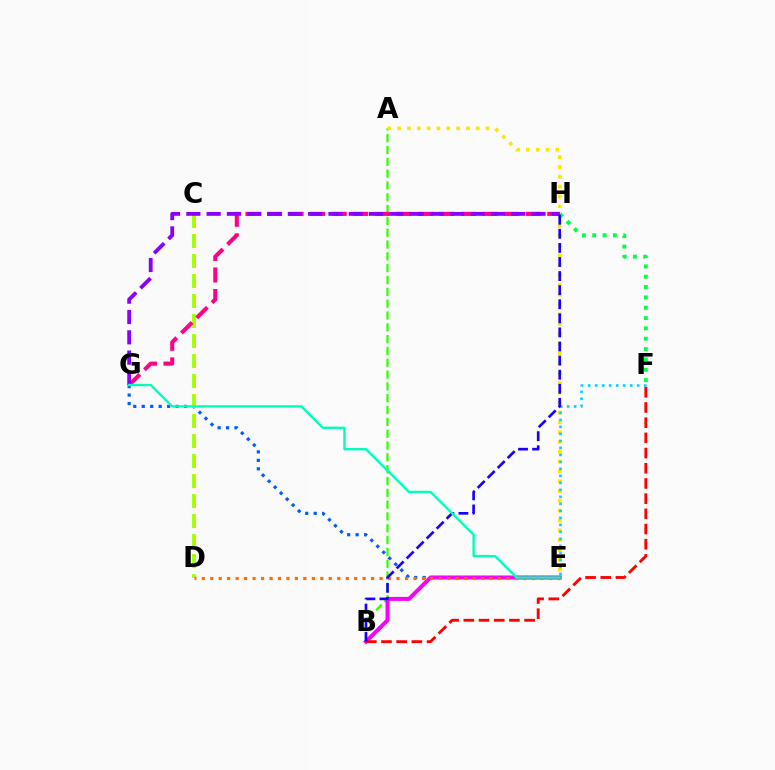{('A', 'B'): [{'color': '#31ff00', 'line_style': 'dashed', 'thickness': 1.61}], ('A', 'E'): [{'color': '#ffe600', 'line_style': 'dotted', 'thickness': 2.67}], ('F', 'H'): [{'color': '#00ff45', 'line_style': 'dotted', 'thickness': 2.81}], ('E', 'G'): [{'color': '#005dff', 'line_style': 'dotted', 'thickness': 2.3}, {'color': '#00ffbb', 'line_style': 'solid', 'thickness': 1.7}], ('E', 'F'): [{'color': '#00d3ff', 'line_style': 'dotted', 'thickness': 1.9}], ('B', 'E'): [{'color': '#fa00f9', 'line_style': 'solid', 'thickness': 2.88}], ('C', 'D'): [{'color': '#a2ff00', 'line_style': 'dashed', 'thickness': 2.72}], ('G', 'H'): [{'color': '#ff0088', 'line_style': 'dashed', 'thickness': 2.93}, {'color': '#8a00ff', 'line_style': 'dashed', 'thickness': 2.76}], ('D', 'E'): [{'color': '#ff7000', 'line_style': 'dotted', 'thickness': 2.3}], ('B', 'F'): [{'color': '#ff0000', 'line_style': 'dashed', 'thickness': 2.06}], ('B', 'H'): [{'color': '#1900ff', 'line_style': 'dashed', 'thickness': 1.91}]}